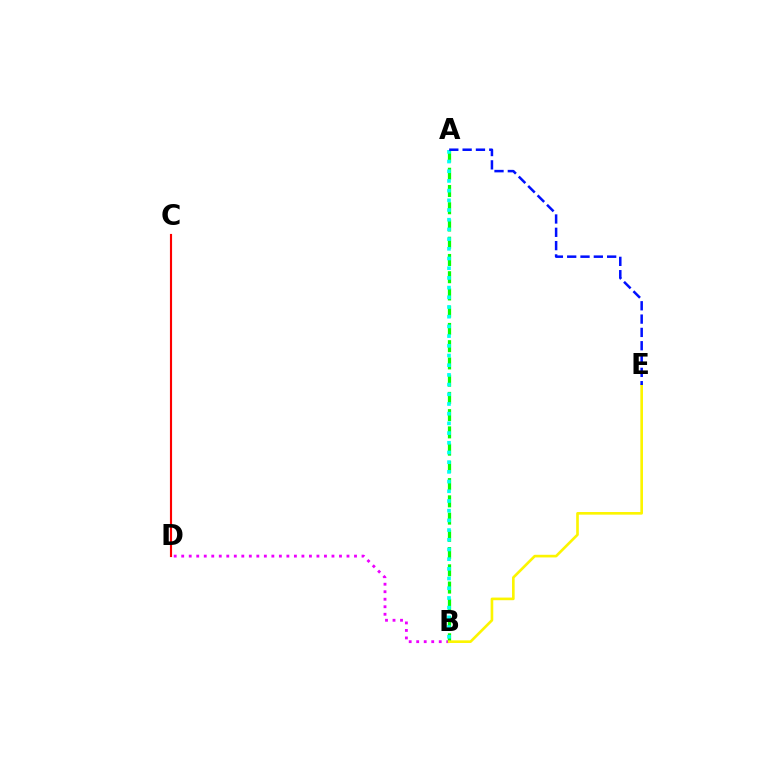{('B', 'D'): [{'color': '#ee00ff', 'line_style': 'dotted', 'thickness': 2.04}], ('A', 'B'): [{'color': '#08ff00', 'line_style': 'dashed', 'thickness': 2.34}, {'color': '#00fff6', 'line_style': 'dotted', 'thickness': 2.64}], ('B', 'E'): [{'color': '#fcf500', 'line_style': 'solid', 'thickness': 1.9}], ('C', 'D'): [{'color': '#ff0000', 'line_style': 'solid', 'thickness': 1.54}], ('A', 'E'): [{'color': '#0010ff', 'line_style': 'dashed', 'thickness': 1.81}]}